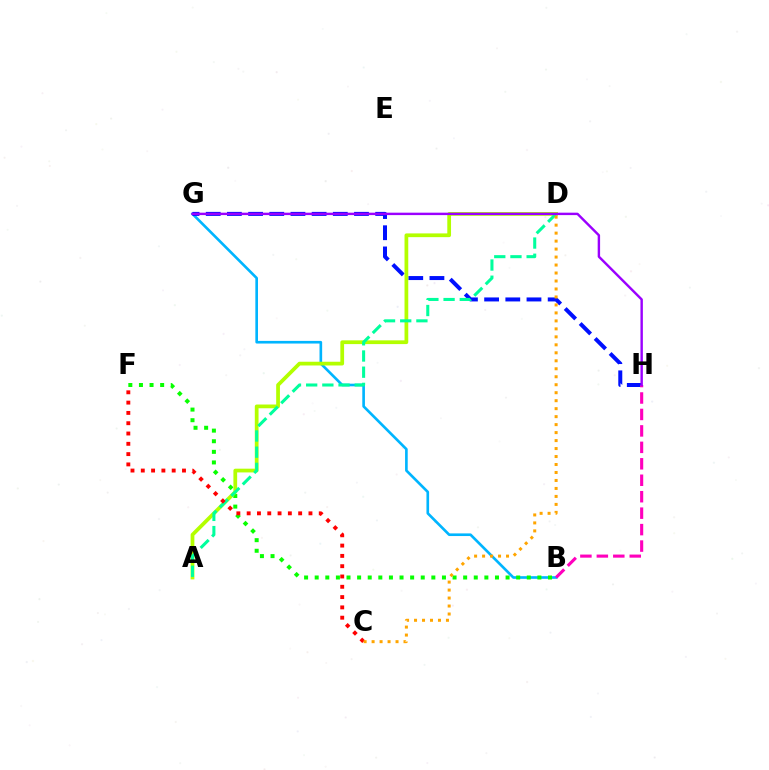{('B', 'G'): [{'color': '#00b5ff', 'line_style': 'solid', 'thickness': 1.9}], ('G', 'H'): [{'color': '#0010ff', 'line_style': 'dashed', 'thickness': 2.88}, {'color': '#9b00ff', 'line_style': 'solid', 'thickness': 1.74}], ('B', 'F'): [{'color': '#08ff00', 'line_style': 'dotted', 'thickness': 2.88}], ('A', 'D'): [{'color': '#b3ff00', 'line_style': 'solid', 'thickness': 2.69}, {'color': '#00ff9d', 'line_style': 'dashed', 'thickness': 2.2}], ('B', 'H'): [{'color': '#ff00bd', 'line_style': 'dashed', 'thickness': 2.24}], ('C', 'F'): [{'color': '#ff0000', 'line_style': 'dotted', 'thickness': 2.8}], ('C', 'D'): [{'color': '#ffa500', 'line_style': 'dotted', 'thickness': 2.17}]}